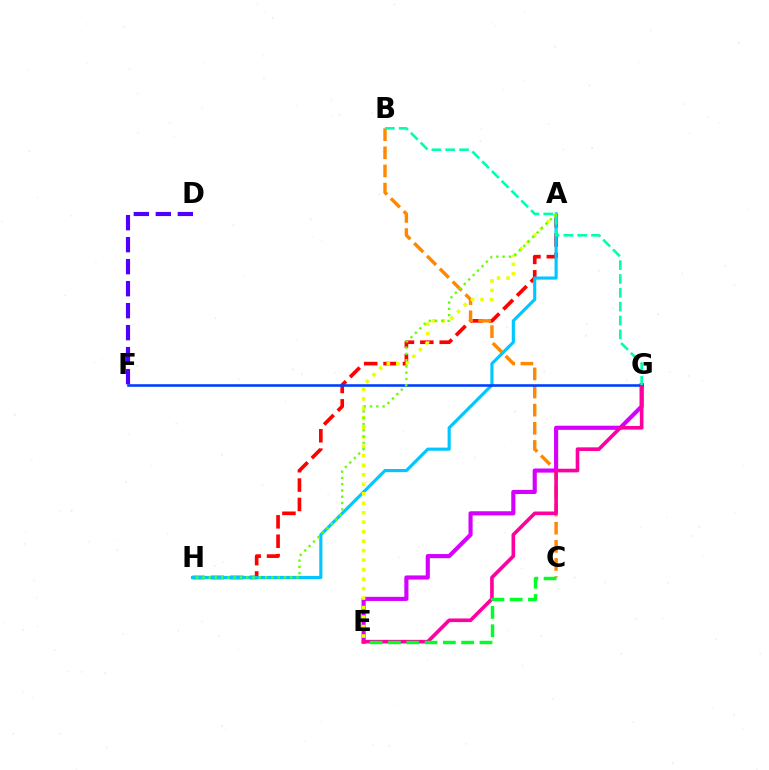{('A', 'H'): [{'color': '#ff0000', 'line_style': 'dashed', 'thickness': 2.63}, {'color': '#00c7ff', 'line_style': 'solid', 'thickness': 2.26}, {'color': '#66ff00', 'line_style': 'dotted', 'thickness': 1.7}], ('B', 'C'): [{'color': '#ff8800', 'line_style': 'dashed', 'thickness': 2.46}], ('E', 'G'): [{'color': '#d600ff', 'line_style': 'solid', 'thickness': 2.98}, {'color': '#ff00a0', 'line_style': 'solid', 'thickness': 2.62}], ('F', 'G'): [{'color': '#003fff', 'line_style': 'solid', 'thickness': 1.86}], ('A', 'E'): [{'color': '#eeff00', 'line_style': 'dotted', 'thickness': 2.58}], ('D', 'F'): [{'color': '#4f00ff', 'line_style': 'dashed', 'thickness': 2.99}], ('C', 'E'): [{'color': '#00ff27', 'line_style': 'dashed', 'thickness': 2.49}], ('B', 'G'): [{'color': '#00ffaf', 'line_style': 'dashed', 'thickness': 1.88}]}